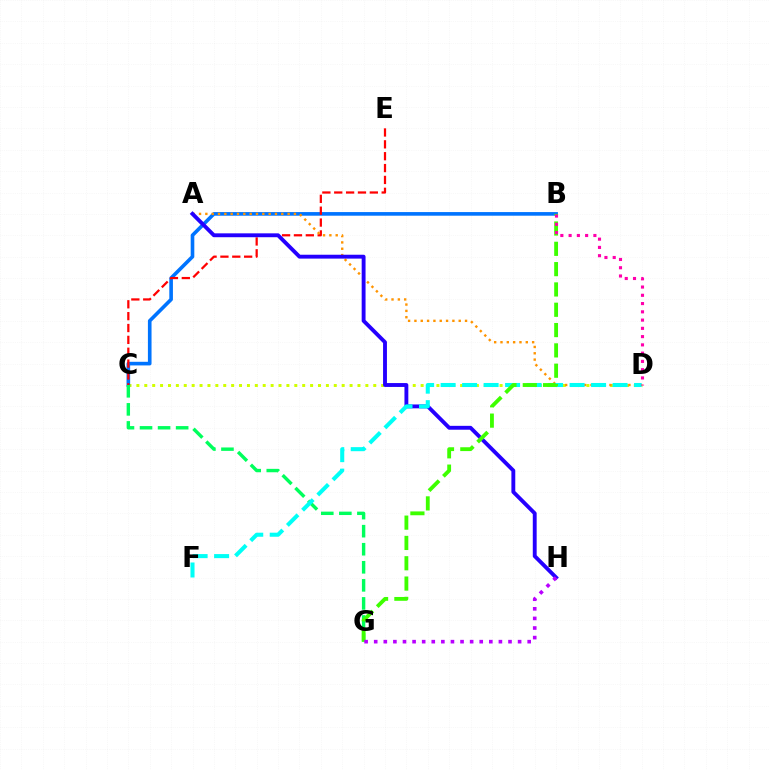{('C', 'D'): [{'color': '#d1ff00', 'line_style': 'dotted', 'thickness': 2.15}], ('B', 'C'): [{'color': '#0074ff', 'line_style': 'solid', 'thickness': 2.61}], ('C', 'G'): [{'color': '#00ff5c', 'line_style': 'dashed', 'thickness': 2.45}], ('C', 'E'): [{'color': '#ff0000', 'line_style': 'dashed', 'thickness': 1.61}], ('A', 'D'): [{'color': '#ff9400', 'line_style': 'dotted', 'thickness': 1.72}], ('A', 'H'): [{'color': '#2500ff', 'line_style': 'solid', 'thickness': 2.79}], ('D', 'F'): [{'color': '#00fff6', 'line_style': 'dashed', 'thickness': 2.92}], ('B', 'G'): [{'color': '#3dff00', 'line_style': 'dashed', 'thickness': 2.76}], ('B', 'D'): [{'color': '#ff00ac', 'line_style': 'dotted', 'thickness': 2.24}], ('G', 'H'): [{'color': '#b900ff', 'line_style': 'dotted', 'thickness': 2.61}]}